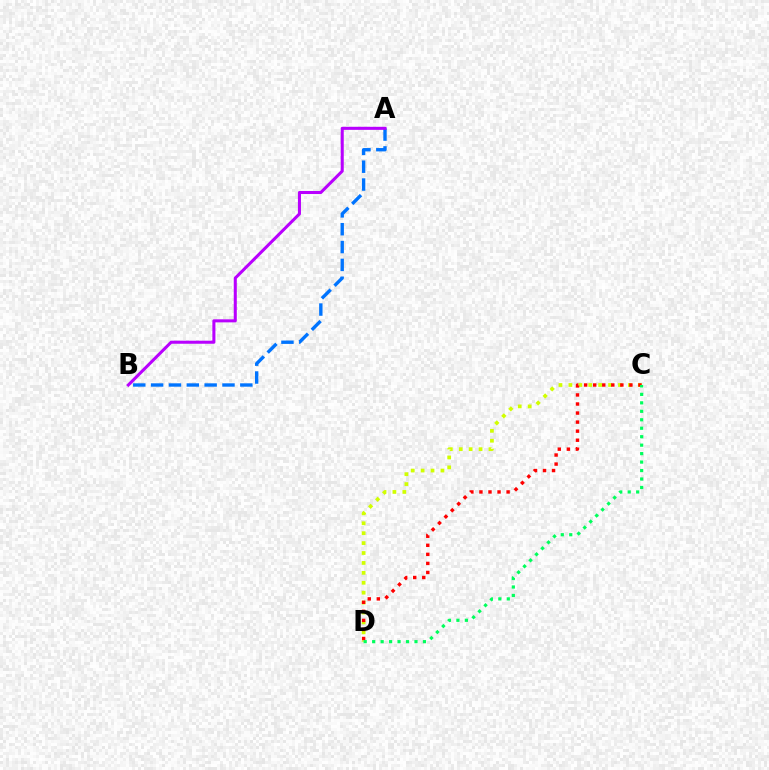{('C', 'D'): [{'color': '#d1ff00', 'line_style': 'dotted', 'thickness': 2.69}, {'color': '#ff0000', 'line_style': 'dotted', 'thickness': 2.46}, {'color': '#00ff5c', 'line_style': 'dotted', 'thickness': 2.3}], ('A', 'B'): [{'color': '#0074ff', 'line_style': 'dashed', 'thickness': 2.42}, {'color': '#b900ff', 'line_style': 'solid', 'thickness': 2.2}]}